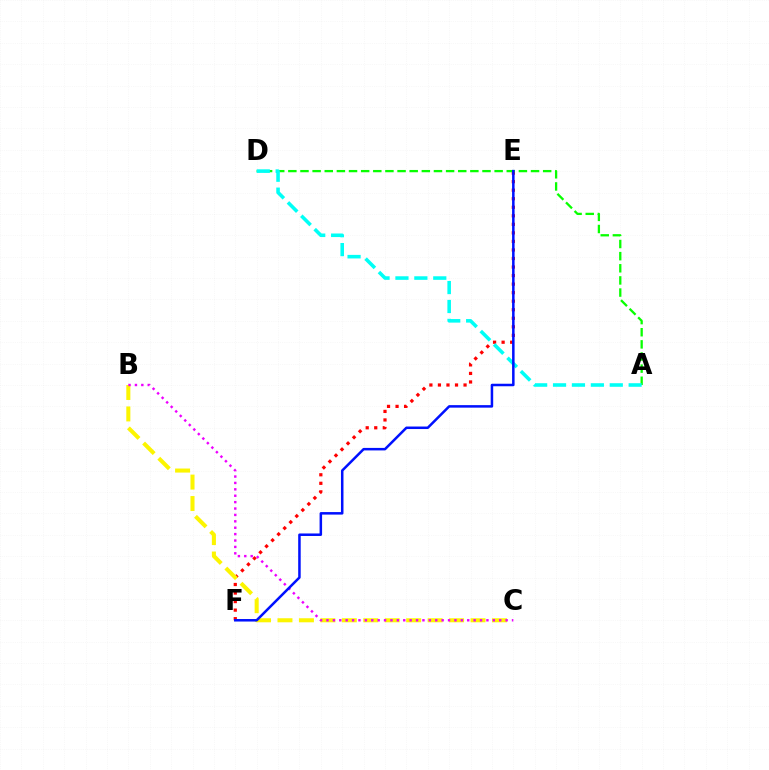{('E', 'F'): [{'color': '#ff0000', 'line_style': 'dotted', 'thickness': 2.32}, {'color': '#0010ff', 'line_style': 'solid', 'thickness': 1.81}], ('A', 'D'): [{'color': '#08ff00', 'line_style': 'dashed', 'thickness': 1.65}, {'color': '#00fff6', 'line_style': 'dashed', 'thickness': 2.57}], ('B', 'C'): [{'color': '#fcf500', 'line_style': 'dashed', 'thickness': 2.91}, {'color': '#ee00ff', 'line_style': 'dotted', 'thickness': 1.74}]}